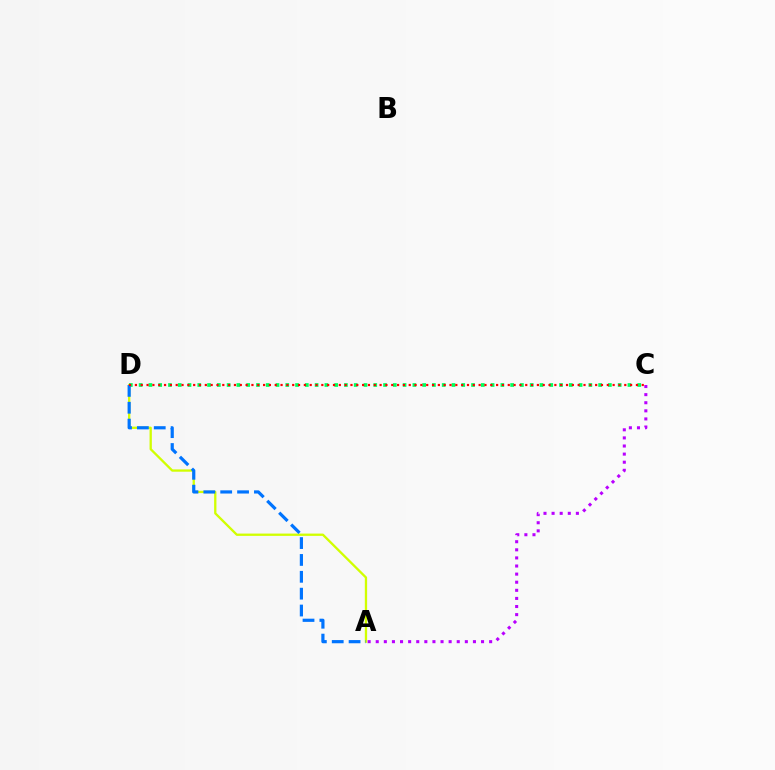{('A', 'D'): [{'color': '#d1ff00', 'line_style': 'solid', 'thickness': 1.66}, {'color': '#0074ff', 'line_style': 'dashed', 'thickness': 2.29}], ('C', 'D'): [{'color': '#00ff5c', 'line_style': 'dotted', 'thickness': 2.66}, {'color': '#ff0000', 'line_style': 'dotted', 'thickness': 1.58}], ('A', 'C'): [{'color': '#b900ff', 'line_style': 'dotted', 'thickness': 2.2}]}